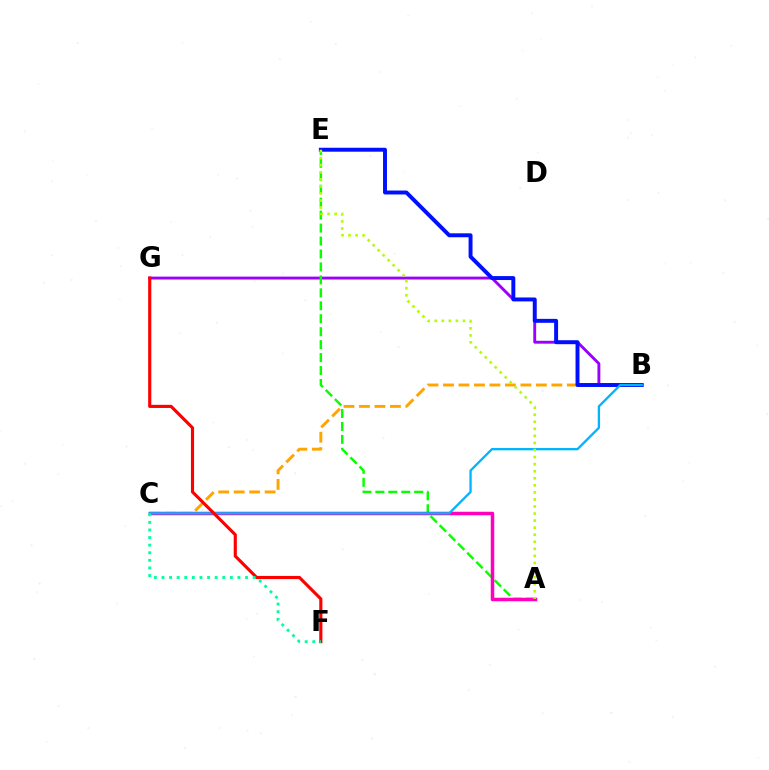{('B', 'G'): [{'color': '#9b00ff', 'line_style': 'solid', 'thickness': 2.08}], ('A', 'E'): [{'color': '#08ff00', 'line_style': 'dashed', 'thickness': 1.76}, {'color': '#b3ff00', 'line_style': 'dotted', 'thickness': 1.92}], ('B', 'C'): [{'color': '#ffa500', 'line_style': 'dashed', 'thickness': 2.1}, {'color': '#00b5ff', 'line_style': 'solid', 'thickness': 1.66}], ('B', 'E'): [{'color': '#0010ff', 'line_style': 'solid', 'thickness': 2.84}], ('A', 'C'): [{'color': '#ff00bd', 'line_style': 'solid', 'thickness': 2.52}], ('F', 'G'): [{'color': '#ff0000', 'line_style': 'solid', 'thickness': 2.26}], ('C', 'F'): [{'color': '#00ff9d', 'line_style': 'dotted', 'thickness': 2.06}]}